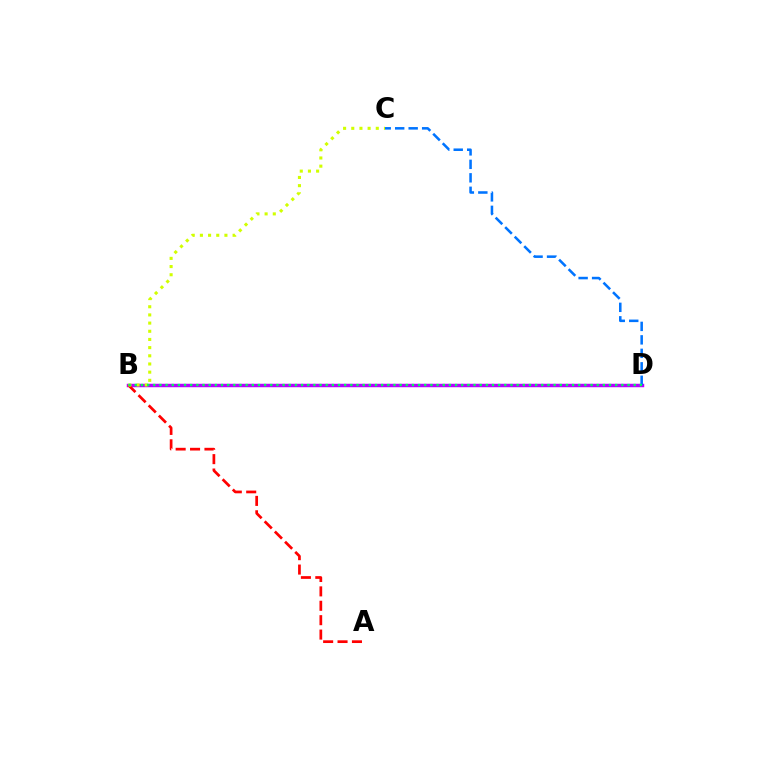{('B', 'D'): [{'color': '#b900ff', 'line_style': 'solid', 'thickness': 2.49}, {'color': '#00ff5c', 'line_style': 'dotted', 'thickness': 1.67}], ('A', 'B'): [{'color': '#ff0000', 'line_style': 'dashed', 'thickness': 1.96}], ('B', 'C'): [{'color': '#d1ff00', 'line_style': 'dotted', 'thickness': 2.22}], ('C', 'D'): [{'color': '#0074ff', 'line_style': 'dashed', 'thickness': 1.83}]}